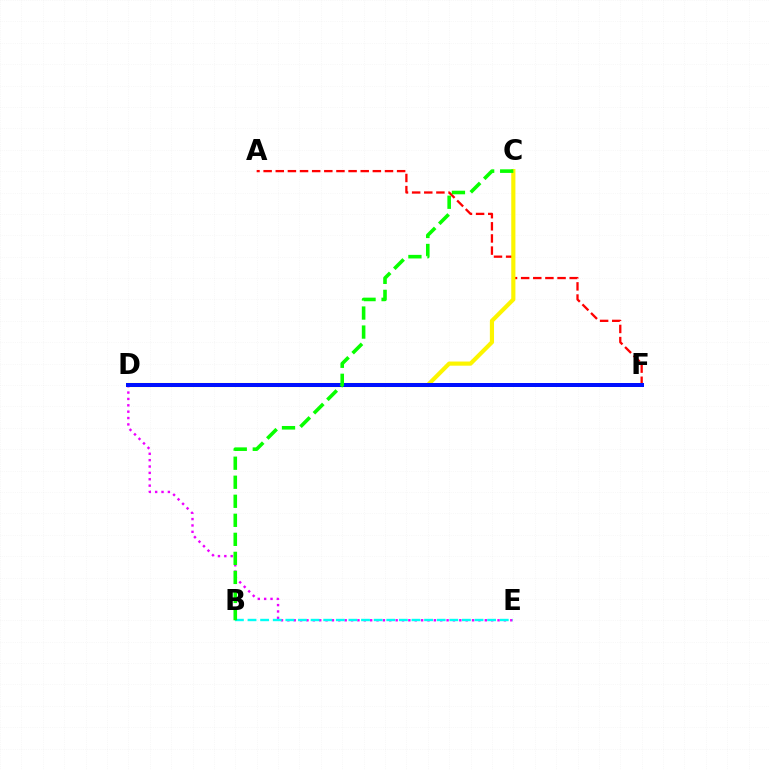{('D', 'E'): [{'color': '#ee00ff', 'line_style': 'dotted', 'thickness': 1.73}], ('A', 'F'): [{'color': '#ff0000', 'line_style': 'dashed', 'thickness': 1.65}], ('C', 'D'): [{'color': '#fcf500', 'line_style': 'solid', 'thickness': 2.99}], ('D', 'F'): [{'color': '#0010ff', 'line_style': 'solid', 'thickness': 2.88}], ('B', 'E'): [{'color': '#00fff6', 'line_style': 'dashed', 'thickness': 1.71}], ('B', 'C'): [{'color': '#08ff00', 'line_style': 'dashed', 'thickness': 2.59}]}